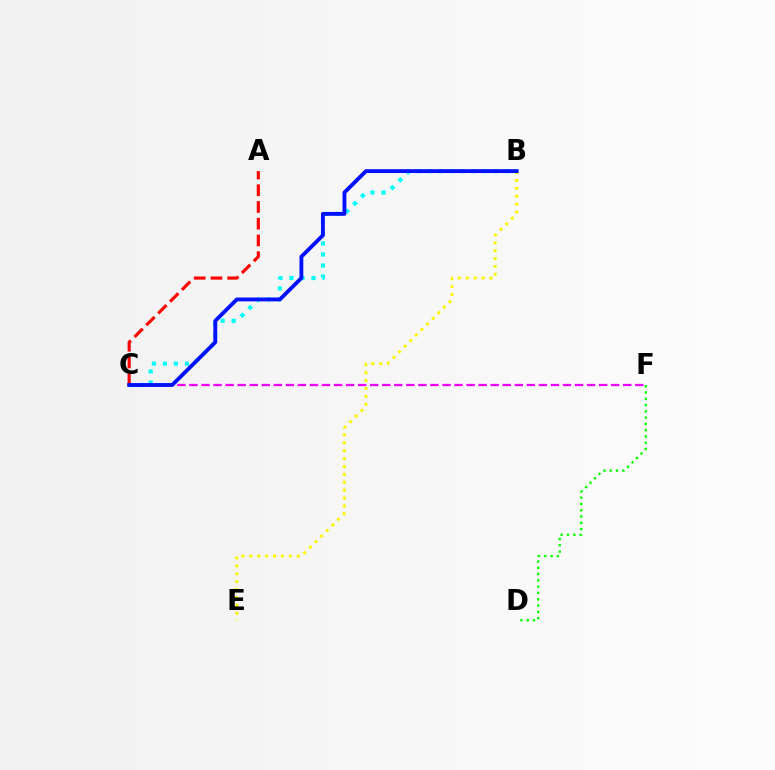{('C', 'F'): [{'color': '#ee00ff', 'line_style': 'dashed', 'thickness': 1.64}], ('D', 'F'): [{'color': '#08ff00', 'line_style': 'dotted', 'thickness': 1.71}], ('B', 'E'): [{'color': '#fcf500', 'line_style': 'dotted', 'thickness': 2.15}], ('B', 'C'): [{'color': '#00fff6', 'line_style': 'dotted', 'thickness': 2.99}, {'color': '#0010ff', 'line_style': 'solid', 'thickness': 2.77}], ('A', 'C'): [{'color': '#ff0000', 'line_style': 'dashed', 'thickness': 2.27}]}